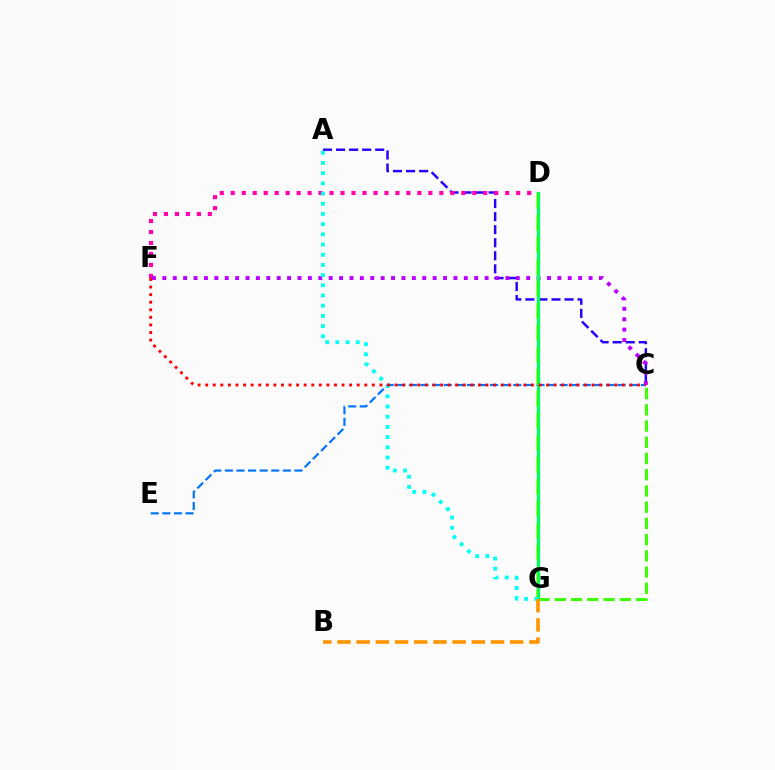{('C', 'E'): [{'color': '#0074ff', 'line_style': 'dashed', 'thickness': 1.58}], ('C', 'G'): [{'color': '#3dff00', 'line_style': 'dashed', 'thickness': 2.2}], ('A', 'C'): [{'color': '#2500ff', 'line_style': 'dashed', 'thickness': 1.77}], ('D', 'F'): [{'color': '#ff00ac', 'line_style': 'dotted', 'thickness': 2.98}], ('D', 'G'): [{'color': '#d1ff00', 'line_style': 'dashed', 'thickness': 2.99}, {'color': '#00ff5c', 'line_style': 'solid', 'thickness': 2.33}], ('C', 'F'): [{'color': '#b900ff', 'line_style': 'dotted', 'thickness': 2.82}, {'color': '#ff0000', 'line_style': 'dotted', 'thickness': 2.06}], ('A', 'G'): [{'color': '#00fff6', 'line_style': 'dotted', 'thickness': 2.77}], ('B', 'G'): [{'color': '#ff9400', 'line_style': 'dashed', 'thickness': 2.61}]}